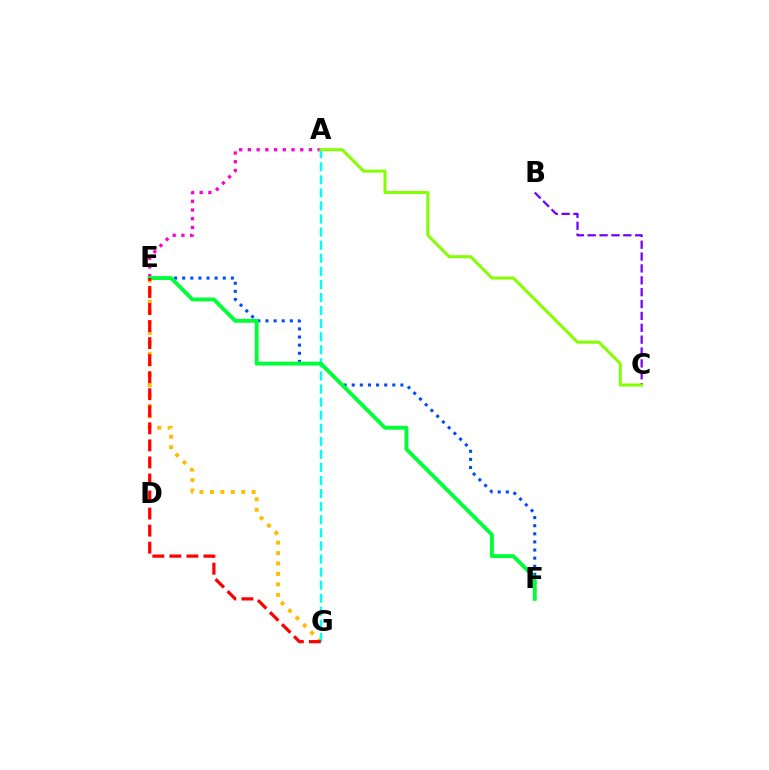{('B', 'C'): [{'color': '#7200ff', 'line_style': 'dashed', 'thickness': 1.61}], ('A', 'E'): [{'color': '#ff00cf', 'line_style': 'dotted', 'thickness': 2.37}], ('E', 'F'): [{'color': '#004bff', 'line_style': 'dotted', 'thickness': 2.2}, {'color': '#00ff39', 'line_style': 'solid', 'thickness': 2.79}], ('E', 'G'): [{'color': '#ffbd00', 'line_style': 'dotted', 'thickness': 2.83}, {'color': '#ff0000', 'line_style': 'dashed', 'thickness': 2.32}], ('A', 'G'): [{'color': '#00fff6', 'line_style': 'dashed', 'thickness': 1.78}], ('A', 'C'): [{'color': '#84ff00', 'line_style': 'solid', 'thickness': 2.16}]}